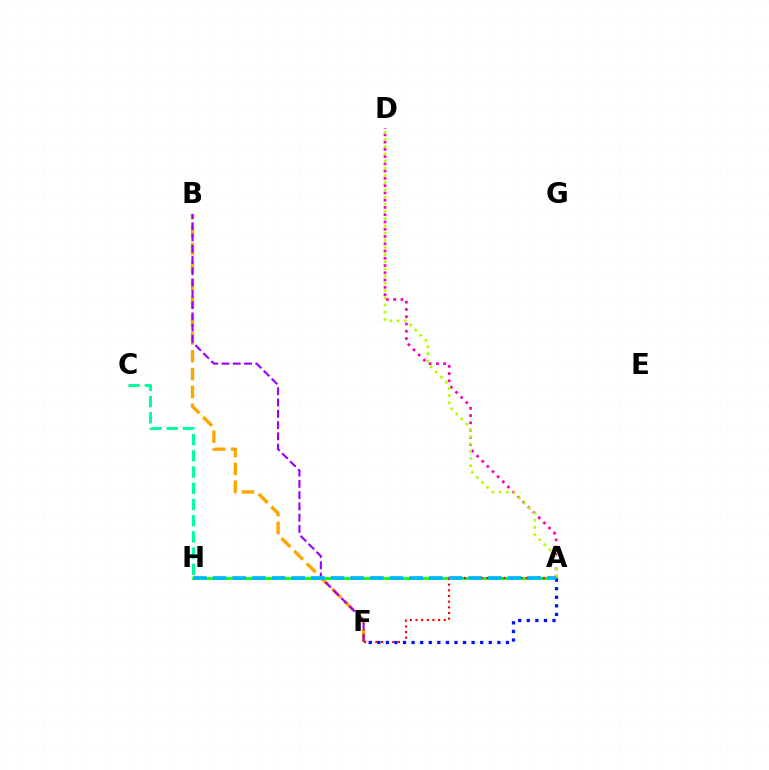{('B', 'F'): [{'color': '#ffa500', 'line_style': 'dashed', 'thickness': 2.43}, {'color': '#9b00ff', 'line_style': 'dashed', 'thickness': 1.53}], ('A', 'H'): [{'color': '#08ff00', 'line_style': 'solid', 'thickness': 1.97}, {'color': '#00b5ff', 'line_style': 'dashed', 'thickness': 2.67}], ('A', 'D'): [{'color': '#ff00bd', 'line_style': 'dotted', 'thickness': 1.97}, {'color': '#b3ff00', 'line_style': 'dotted', 'thickness': 1.96}], ('A', 'F'): [{'color': '#ff0000', 'line_style': 'dotted', 'thickness': 1.53}, {'color': '#0010ff', 'line_style': 'dotted', 'thickness': 2.33}], ('C', 'H'): [{'color': '#00ff9d', 'line_style': 'dashed', 'thickness': 2.2}]}